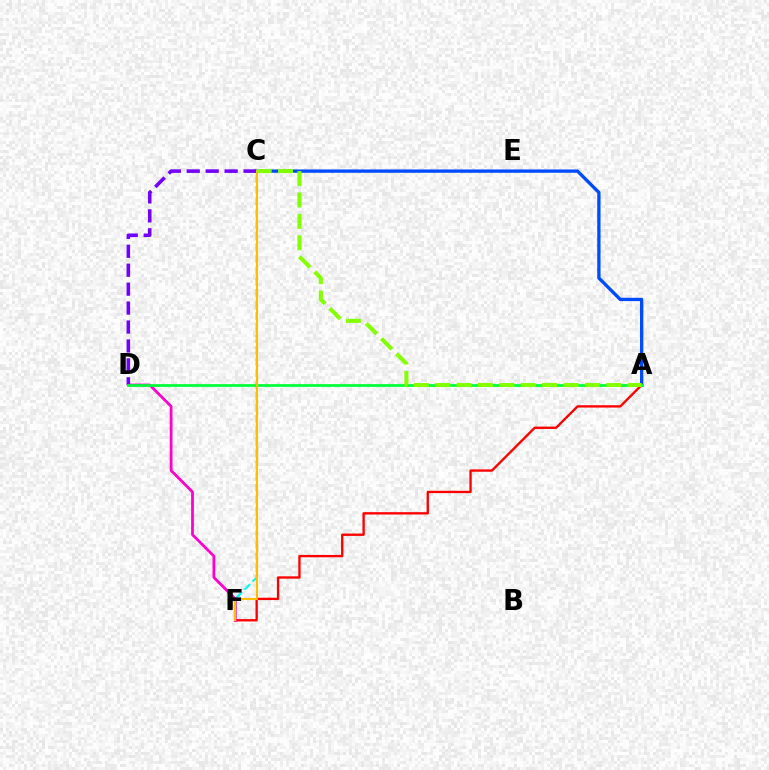{('C', 'F'): [{'color': '#00fff6', 'line_style': 'dashed', 'thickness': 1.56}, {'color': '#ffbd00', 'line_style': 'solid', 'thickness': 1.52}], ('A', 'C'): [{'color': '#004bff', 'line_style': 'solid', 'thickness': 2.39}, {'color': '#84ff00', 'line_style': 'dashed', 'thickness': 2.91}], ('A', 'F'): [{'color': '#ff0000', 'line_style': 'solid', 'thickness': 1.69}], ('D', 'F'): [{'color': '#ff00cf', 'line_style': 'solid', 'thickness': 1.99}], ('C', 'D'): [{'color': '#7200ff', 'line_style': 'dashed', 'thickness': 2.57}], ('A', 'D'): [{'color': '#00ff39', 'line_style': 'solid', 'thickness': 1.97}]}